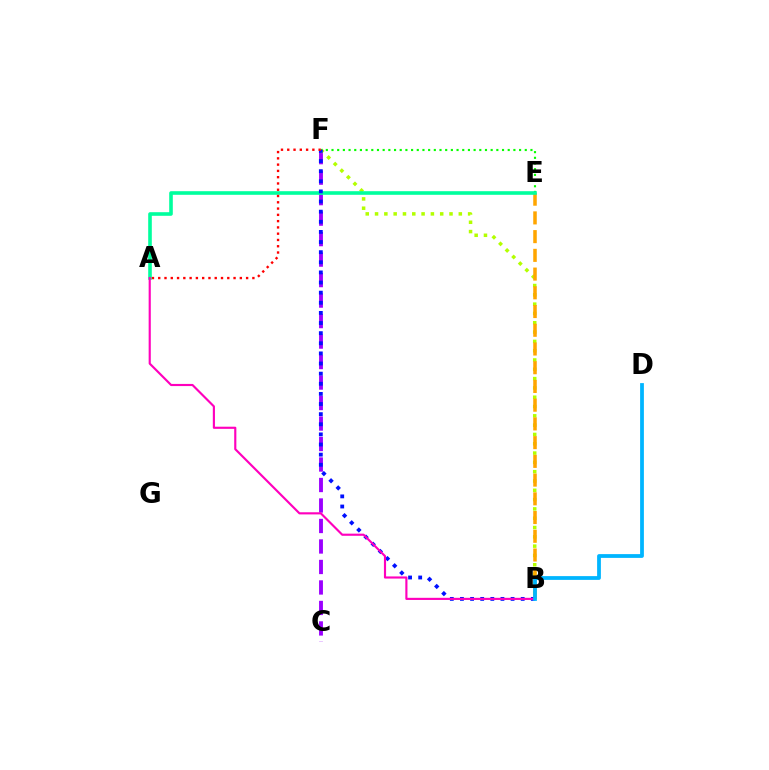{('C', 'F'): [{'color': '#9b00ff', 'line_style': 'dashed', 'thickness': 2.78}], ('B', 'F'): [{'color': '#b3ff00', 'line_style': 'dotted', 'thickness': 2.53}, {'color': '#0010ff', 'line_style': 'dotted', 'thickness': 2.75}], ('E', 'F'): [{'color': '#08ff00', 'line_style': 'dotted', 'thickness': 1.54}], ('B', 'E'): [{'color': '#ffa500', 'line_style': 'dashed', 'thickness': 2.54}], ('A', 'E'): [{'color': '#00ff9d', 'line_style': 'solid', 'thickness': 2.6}], ('A', 'B'): [{'color': '#ff00bd', 'line_style': 'solid', 'thickness': 1.55}], ('B', 'D'): [{'color': '#00b5ff', 'line_style': 'solid', 'thickness': 2.72}], ('A', 'F'): [{'color': '#ff0000', 'line_style': 'dotted', 'thickness': 1.71}]}